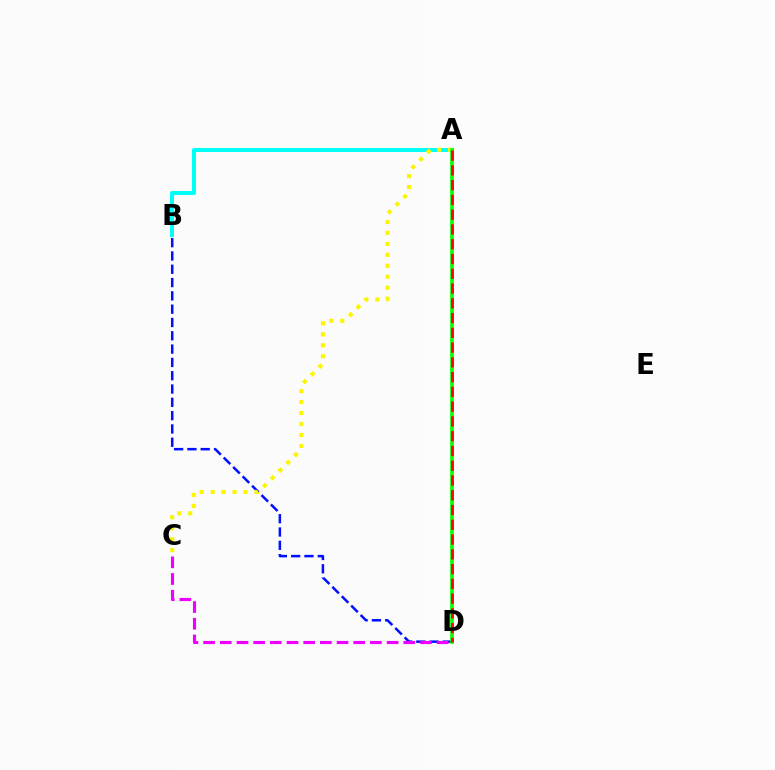{('A', 'B'): [{'color': '#00fff6', 'line_style': 'solid', 'thickness': 2.9}], ('B', 'D'): [{'color': '#0010ff', 'line_style': 'dashed', 'thickness': 1.81}], ('A', 'C'): [{'color': '#fcf500', 'line_style': 'dotted', 'thickness': 2.98}], ('C', 'D'): [{'color': '#ee00ff', 'line_style': 'dashed', 'thickness': 2.27}], ('A', 'D'): [{'color': '#08ff00', 'line_style': 'solid', 'thickness': 2.63}, {'color': '#ff0000', 'line_style': 'dashed', 'thickness': 2.01}]}